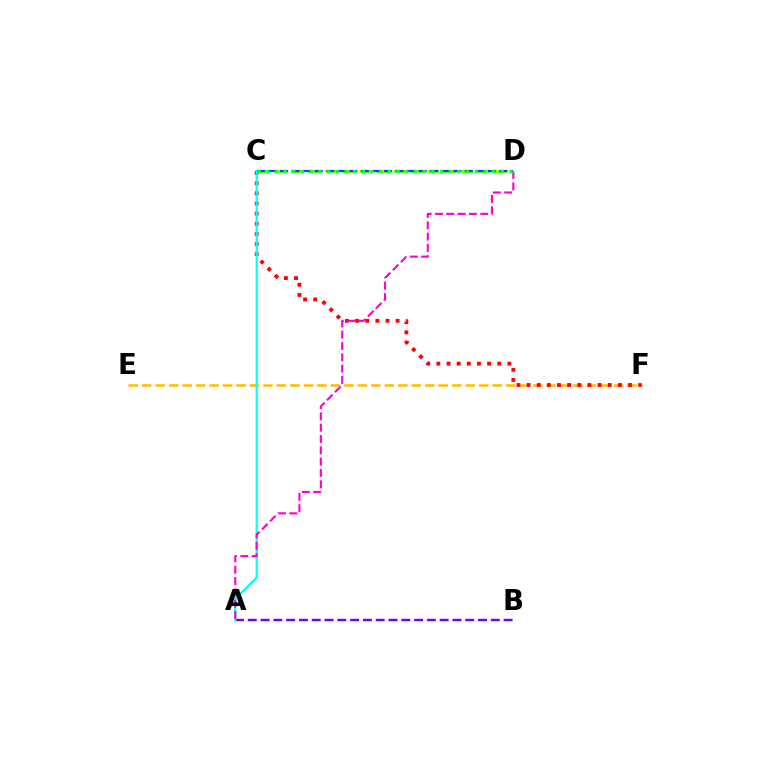{('A', 'B'): [{'color': '#7200ff', 'line_style': 'dashed', 'thickness': 1.74}], ('E', 'F'): [{'color': '#ffbd00', 'line_style': 'dashed', 'thickness': 1.83}], ('C', 'F'): [{'color': '#ff0000', 'line_style': 'dotted', 'thickness': 2.76}], ('A', 'C'): [{'color': '#00fff6', 'line_style': 'solid', 'thickness': 1.57}], ('A', 'D'): [{'color': '#ff00cf', 'line_style': 'dashed', 'thickness': 1.54}], ('C', 'D'): [{'color': '#84ff00', 'line_style': 'dashed', 'thickness': 2.31}, {'color': '#004bff', 'line_style': 'dashed', 'thickness': 1.57}, {'color': '#00ff39', 'line_style': 'dotted', 'thickness': 2.36}]}